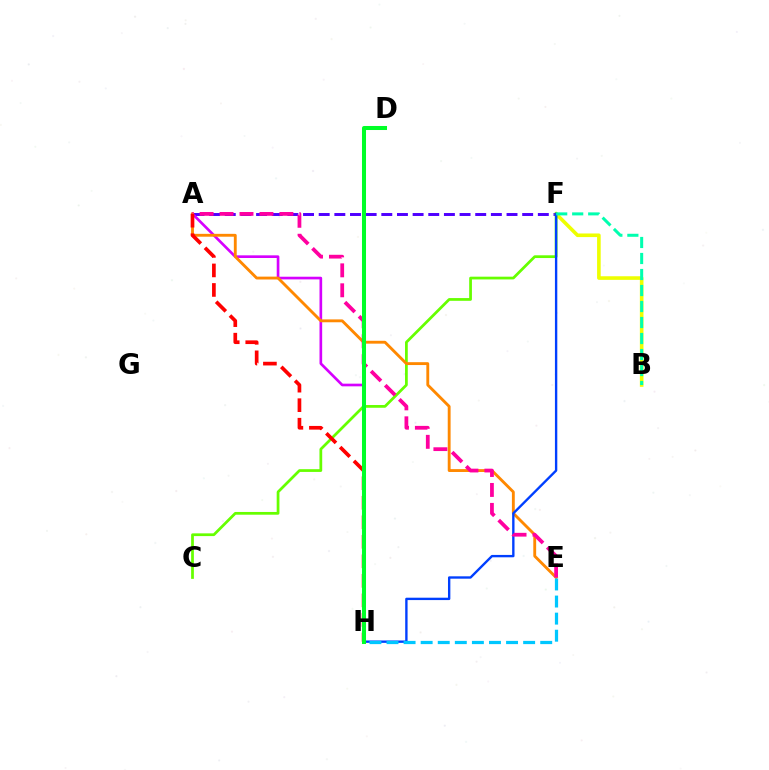{('B', 'F'): [{'color': '#eeff00', 'line_style': 'solid', 'thickness': 2.6}, {'color': '#00ffaf', 'line_style': 'dashed', 'thickness': 2.17}], ('A', 'F'): [{'color': '#4f00ff', 'line_style': 'dashed', 'thickness': 2.13}], ('A', 'H'): [{'color': '#d600ff', 'line_style': 'solid', 'thickness': 1.92}, {'color': '#ff0000', 'line_style': 'dashed', 'thickness': 2.65}], ('C', 'F'): [{'color': '#66ff00', 'line_style': 'solid', 'thickness': 1.98}], ('A', 'E'): [{'color': '#ff8800', 'line_style': 'solid', 'thickness': 2.06}, {'color': '#ff00a0', 'line_style': 'dashed', 'thickness': 2.71}], ('F', 'H'): [{'color': '#003fff', 'line_style': 'solid', 'thickness': 1.7}], ('E', 'H'): [{'color': '#00c7ff', 'line_style': 'dashed', 'thickness': 2.32}], ('D', 'H'): [{'color': '#00ff27', 'line_style': 'solid', 'thickness': 2.9}]}